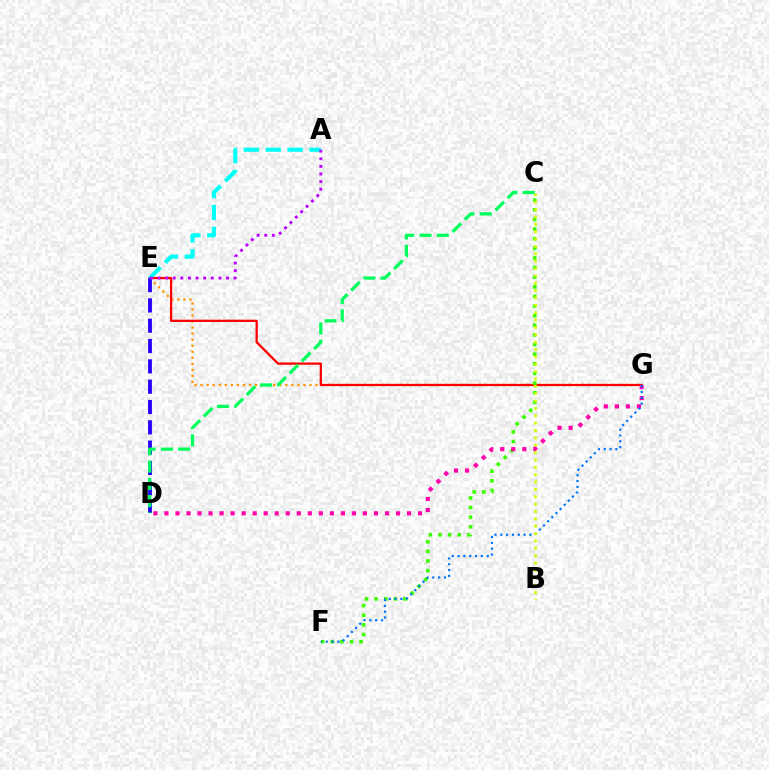{('E', 'G'): [{'color': '#ff9400', 'line_style': 'dotted', 'thickness': 1.64}, {'color': '#ff0000', 'line_style': 'solid', 'thickness': 1.64}], ('D', 'E'): [{'color': '#2500ff', 'line_style': 'dashed', 'thickness': 2.76}], ('C', 'F'): [{'color': '#3dff00', 'line_style': 'dotted', 'thickness': 2.61}], ('D', 'G'): [{'color': '#ff00ac', 'line_style': 'dotted', 'thickness': 3.0}], ('F', 'G'): [{'color': '#0074ff', 'line_style': 'dotted', 'thickness': 1.58}], ('B', 'C'): [{'color': '#d1ff00', 'line_style': 'dotted', 'thickness': 2.0}], ('A', 'E'): [{'color': '#00fff6', 'line_style': 'dashed', 'thickness': 2.98}, {'color': '#b900ff', 'line_style': 'dotted', 'thickness': 2.07}], ('C', 'D'): [{'color': '#00ff5c', 'line_style': 'dashed', 'thickness': 2.35}]}